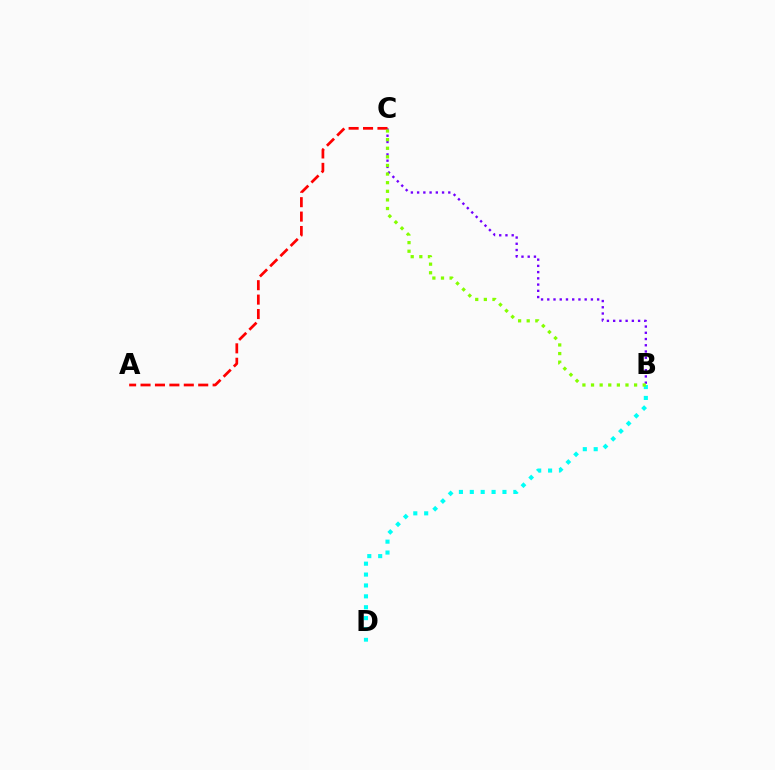{('B', 'C'): [{'color': '#7200ff', 'line_style': 'dotted', 'thickness': 1.69}, {'color': '#84ff00', 'line_style': 'dotted', 'thickness': 2.34}], ('A', 'C'): [{'color': '#ff0000', 'line_style': 'dashed', 'thickness': 1.96}], ('B', 'D'): [{'color': '#00fff6', 'line_style': 'dotted', 'thickness': 2.96}]}